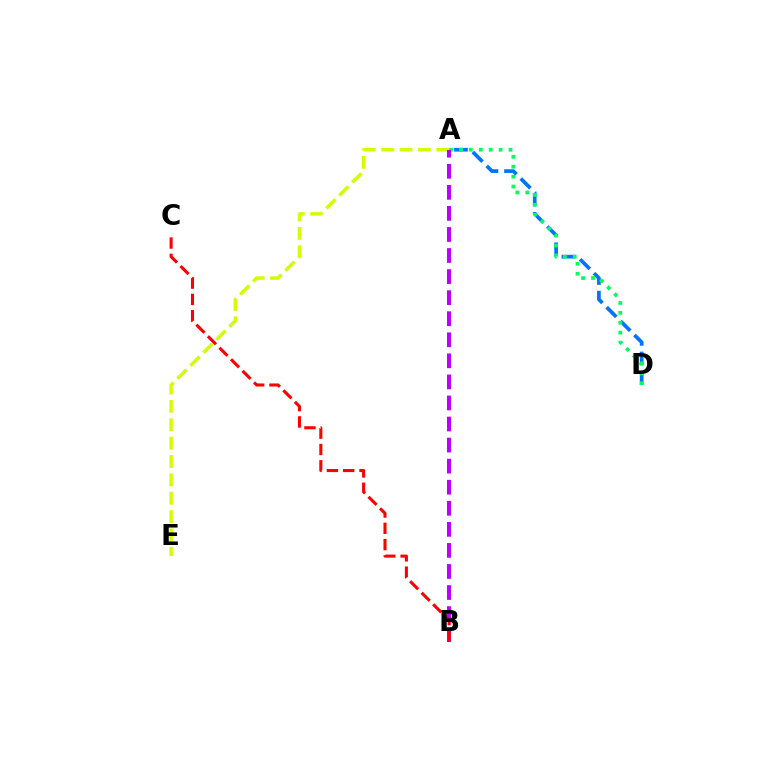{('A', 'E'): [{'color': '#d1ff00', 'line_style': 'dashed', 'thickness': 2.49}], ('A', 'D'): [{'color': '#0074ff', 'line_style': 'dashed', 'thickness': 2.67}, {'color': '#00ff5c', 'line_style': 'dotted', 'thickness': 2.69}], ('A', 'B'): [{'color': '#b900ff', 'line_style': 'dashed', 'thickness': 2.86}], ('B', 'C'): [{'color': '#ff0000', 'line_style': 'dashed', 'thickness': 2.22}]}